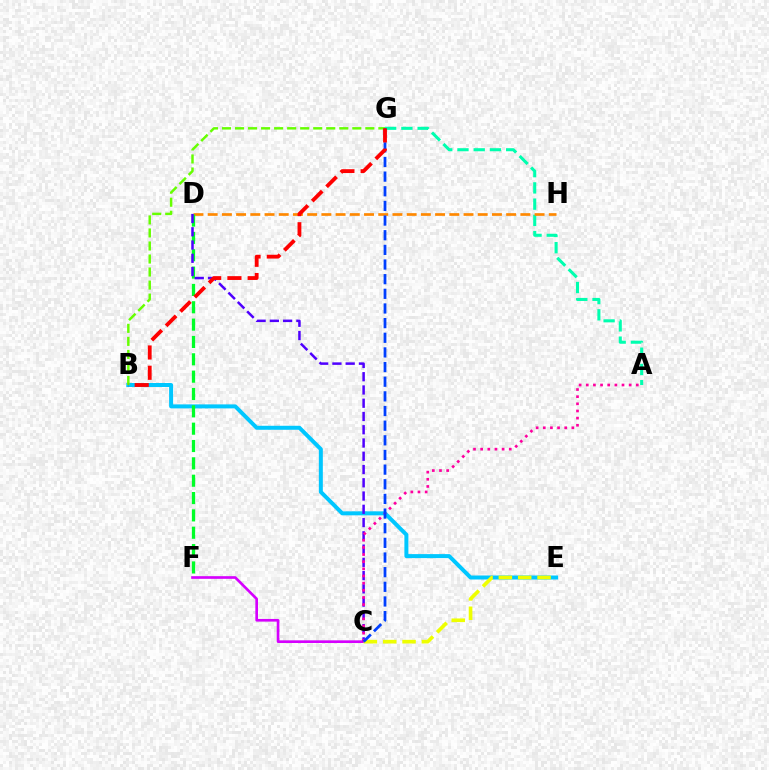{('B', 'E'): [{'color': '#00c7ff', 'line_style': 'solid', 'thickness': 2.87}], ('A', 'G'): [{'color': '#00ffaf', 'line_style': 'dashed', 'thickness': 2.21}], ('D', 'H'): [{'color': '#ff8800', 'line_style': 'dashed', 'thickness': 1.93}], ('D', 'F'): [{'color': '#00ff27', 'line_style': 'dashed', 'thickness': 2.36}], ('C', 'F'): [{'color': '#d600ff', 'line_style': 'solid', 'thickness': 1.91}], ('C', 'D'): [{'color': '#4f00ff', 'line_style': 'dashed', 'thickness': 1.8}], ('A', 'C'): [{'color': '#ff00a0', 'line_style': 'dotted', 'thickness': 1.94}], ('B', 'G'): [{'color': '#66ff00', 'line_style': 'dashed', 'thickness': 1.77}, {'color': '#ff0000', 'line_style': 'dashed', 'thickness': 2.75}], ('C', 'E'): [{'color': '#eeff00', 'line_style': 'dashed', 'thickness': 2.63}], ('C', 'G'): [{'color': '#003fff', 'line_style': 'dashed', 'thickness': 1.99}]}